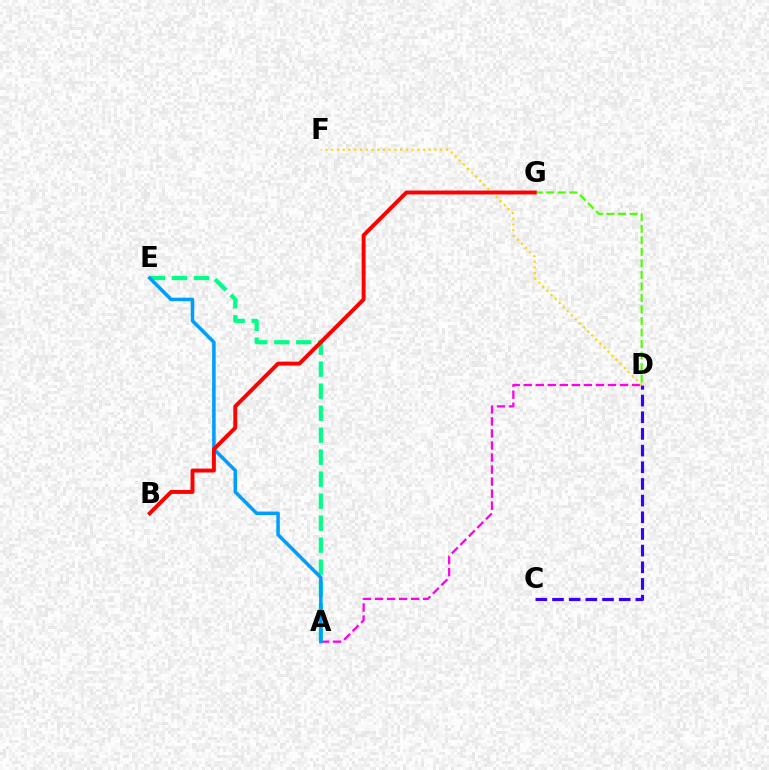{('A', 'D'): [{'color': '#ff00ed', 'line_style': 'dashed', 'thickness': 1.64}], ('A', 'E'): [{'color': '#00ff86', 'line_style': 'dashed', 'thickness': 2.99}, {'color': '#009eff', 'line_style': 'solid', 'thickness': 2.54}], ('D', 'F'): [{'color': '#ffd500', 'line_style': 'dotted', 'thickness': 1.56}], ('D', 'G'): [{'color': '#4fff00', 'line_style': 'dashed', 'thickness': 1.57}], ('B', 'G'): [{'color': '#ff0000', 'line_style': 'solid', 'thickness': 2.83}], ('C', 'D'): [{'color': '#3700ff', 'line_style': 'dashed', 'thickness': 2.27}]}